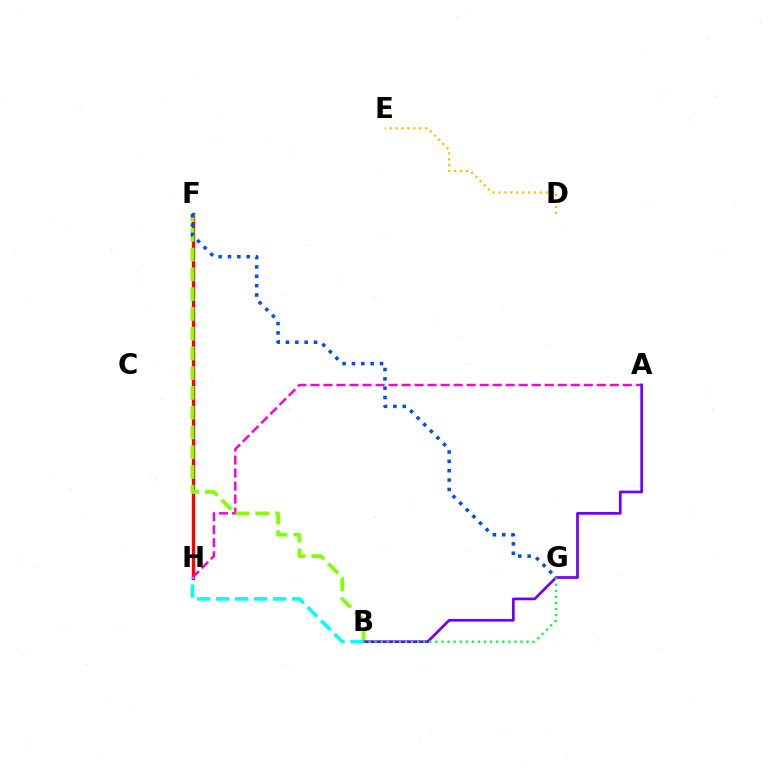{('F', 'H'): [{'color': '#ff0000', 'line_style': 'solid', 'thickness': 2.39}], ('A', 'H'): [{'color': '#ff00cf', 'line_style': 'dashed', 'thickness': 1.77}], ('B', 'F'): [{'color': '#84ff00', 'line_style': 'dashed', 'thickness': 2.68}], ('A', 'B'): [{'color': '#7200ff', 'line_style': 'solid', 'thickness': 1.97}], ('F', 'G'): [{'color': '#004bff', 'line_style': 'dotted', 'thickness': 2.54}], ('D', 'E'): [{'color': '#ffbd00', 'line_style': 'dotted', 'thickness': 1.61}], ('B', 'G'): [{'color': '#00ff39', 'line_style': 'dotted', 'thickness': 1.65}], ('B', 'H'): [{'color': '#00fff6', 'line_style': 'dashed', 'thickness': 2.58}]}